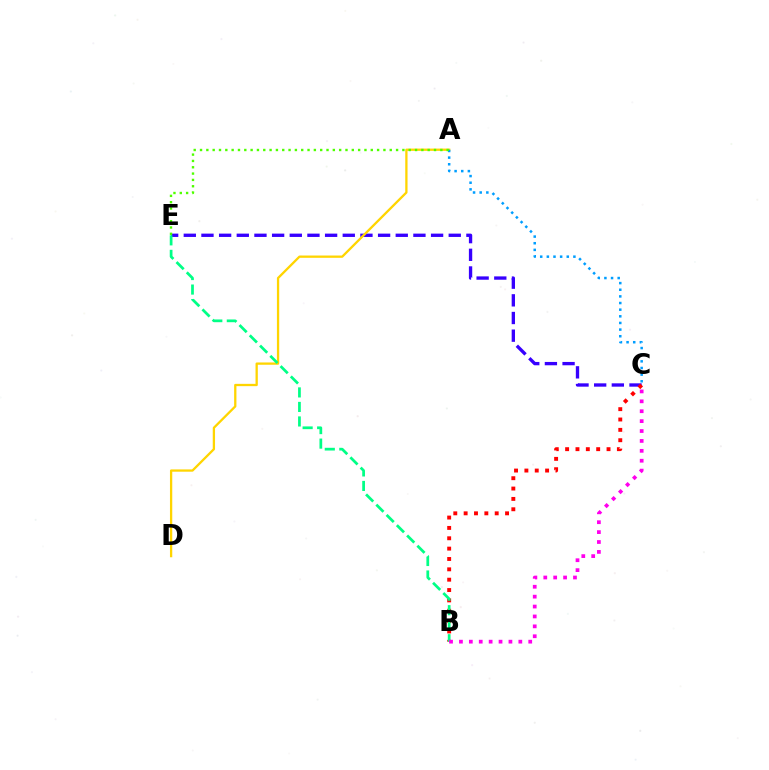{('C', 'E'): [{'color': '#3700ff', 'line_style': 'dashed', 'thickness': 2.4}], ('B', 'C'): [{'color': '#ff0000', 'line_style': 'dotted', 'thickness': 2.81}, {'color': '#ff00ed', 'line_style': 'dotted', 'thickness': 2.69}], ('A', 'D'): [{'color': '#ffd500', 'line_style': 'solid', 'thickness': 1.65}], ('A', 'C'): [{'color': '#009eff', 'line_style': 'dotted', 'thickness': 1.8}], ('A', 'E'): [{'color': '#4fff00', 'line_style': 'dotted', 'thickness': 1.72}], ('B', 'E'): [{'color': '#00ff86', 'line_style': 'dashed', 'thickness': 1.97}]}